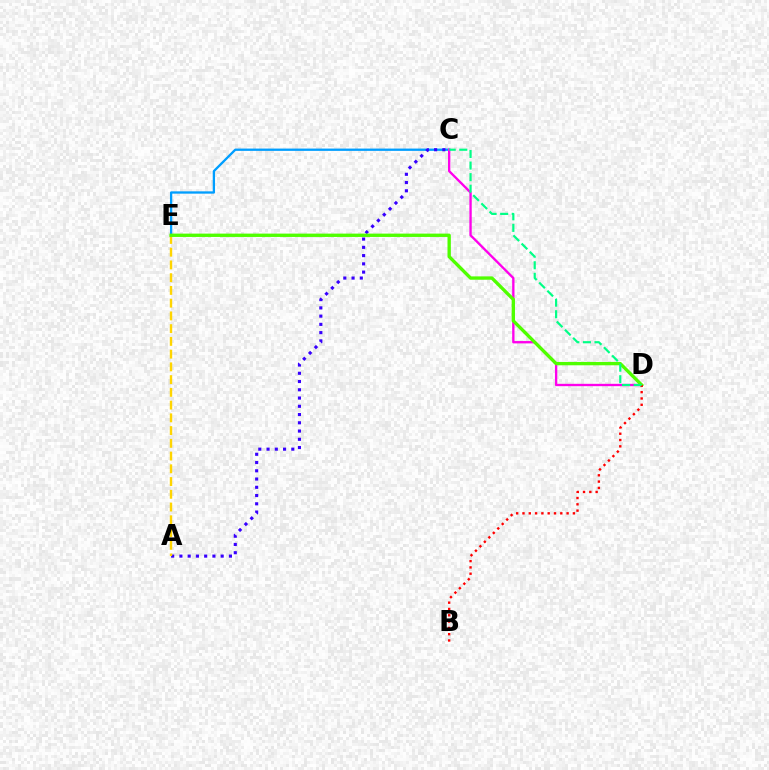{('C', 'E'): [{'color': '#009eff', 'line_style': 'solid', 'thickness': 1.66}], ('A', 'C'): [{'color': '#3700ff', 'line_style': 'dotted', 'thickness': 2.24}], ('A', 'E'): [{'color': '#ffd500', 'line_style': 'dashed', 'thickness': 1.73}], ('C', 'D'): [{'color': '#ff00ed', 'line_style': 'solid', 'thickness': 1.69}, {'color': '#00ff86', 'line_style': 'dashed', 'thickness': 1.57}], ('D', 'E'): [{'color': '#4fff00', 'line_style': 'solid', 'thickness': 2.41}], ('B', 'D'): [{'color': '#ff0000', 'line_style': 'dotted', 'thickness': 1.71}]}